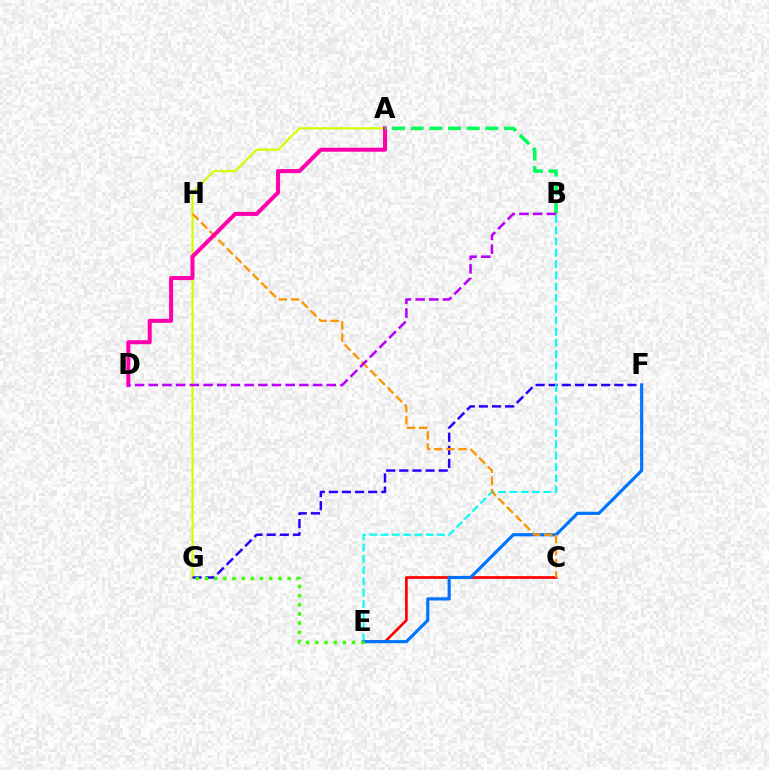{('C', 'E'): [{'color': '#ff0000', 'line_style': 'solid', 'thickness': 1.93}], ('A', 'G'): [{'color': '#d1ff00', 'line_style': 'solid', 'thickness': 1.57}], ('F', 'G'): [{'color': '#2500ff', 'line_style': 'dashed', 'thickness': 1.78}], ('B', 'E'): [{'color': '#00fff6', 'line_style': 'dashed', 'thickness': 1.53}], ('E', 'F'): [{'color': '#0074ff', 'line_style': 'solid', 'thickness': 2.27}], ('E', 'G'): [{'color': '#3dff00', 'line_style': 'dotted', 'thickness': 2.49}], ('C', 'H'): [{'color': '#ff9400', 'line_style': 'dashed', 'thickness': 1.65}], ('A', 'D'): [{'color': '#ff00ac', 'line_style': 'solid', 'thickness': 2.9}], ('A', 'B'): [{'color': '#00ff5c', 'line_style': 'dashed', 'thickness': 2.54}], ('B', 'D'): [{'color': '#b900ff', 'line_style': 'dashed', 'thickness': 1.86}]}